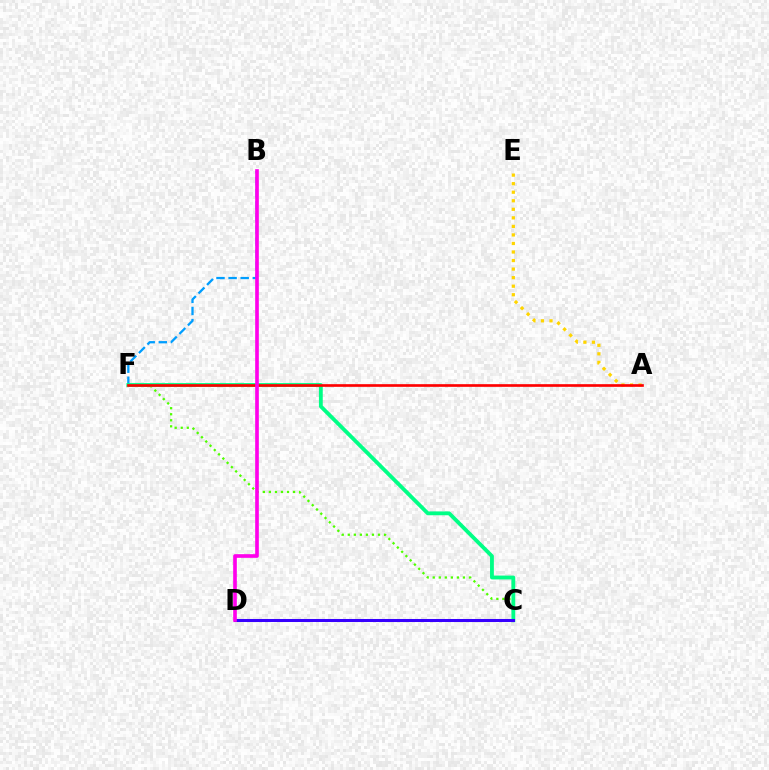{('A', 'E'): [{'color': '#ffd500', 'line_style': 'dotted', 'thickness': 2.32}], ('B', 'F'): [{'color': '#009eff', 'line_style': 'dashed', 'thickness': 1.64}], ('C', 'F'): [{'color': '#4fff00', 'line_style': 'dotted', 'thickness': 1.64}, {'color': '#00ff86', 'line_style': 'solid', 'thickness': 2.76}], ('C', 'D'): [{'color': '#3700ff', 'line_style': 'solid', 'thickness': 2.18}], ('A', 'F'): [{'color': '#ff0000', 'line_style': 'solid', 'thickness': 1.92}], ('B', 'D'): [{'color': '#ff00ed', 'line_style': 'solid', 'thickness': 2.63}]}